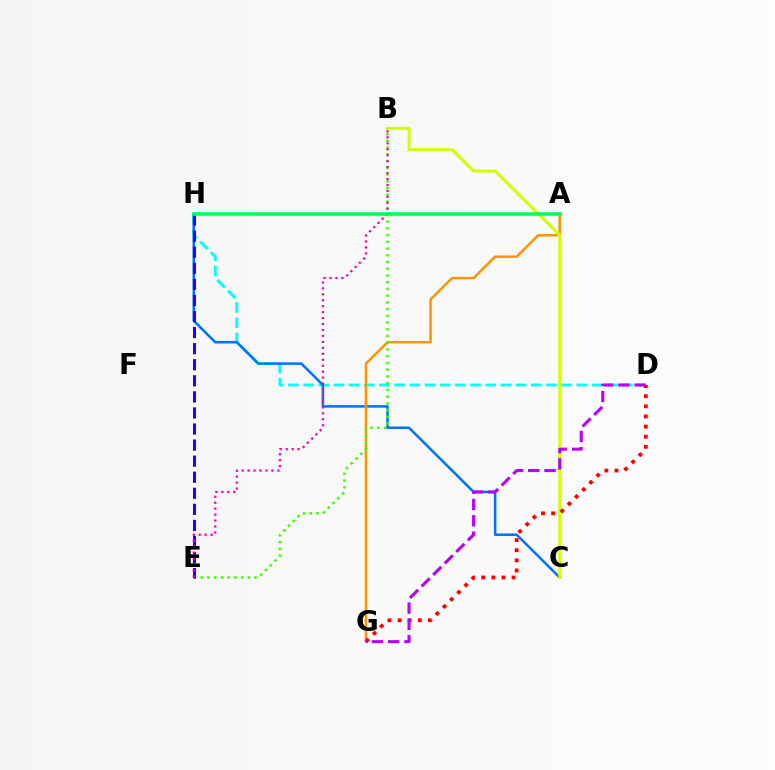{('D', 'H'): [{'color': '#00fff6', 'line_style': 'dashed', 'thickness': 2.06}], ('C', 'H'): [{'color': '#0074ff', 'line_style': 'solid', 'thickness': 1.83}], ('A', 'G'): [{'color': '#ff9400', 'line_style': 'solid', 'thickness': 1.81}], ('B', 'C'): [{'color': '#d1ff00', 'line_style': 'solid', 'thickness': 2.13}], ('B', 'E'): [{'color': '#3dff00', 'line_style': 'dotted', 'thickness': 1.83}, {'color': '#ff00ac', 'line_style': 'dotted', 'thickness': 1.62}], ('E', 'H'): [{'color': '#2500ff', 'line_style': 'dashed', 'thickness': 2.18}], ('D', 'G'): [{'color': '#ff0000', 'line_style': 'dotted', 'thickness': 2.75}, {'color': '#b900ff', 'line_style': 'dashed', 'thickness': 2.22}], ('A', 'H'): [{'color': '#00ff5c', 'line_style': 'solid', 'thickness': 2.57}]}